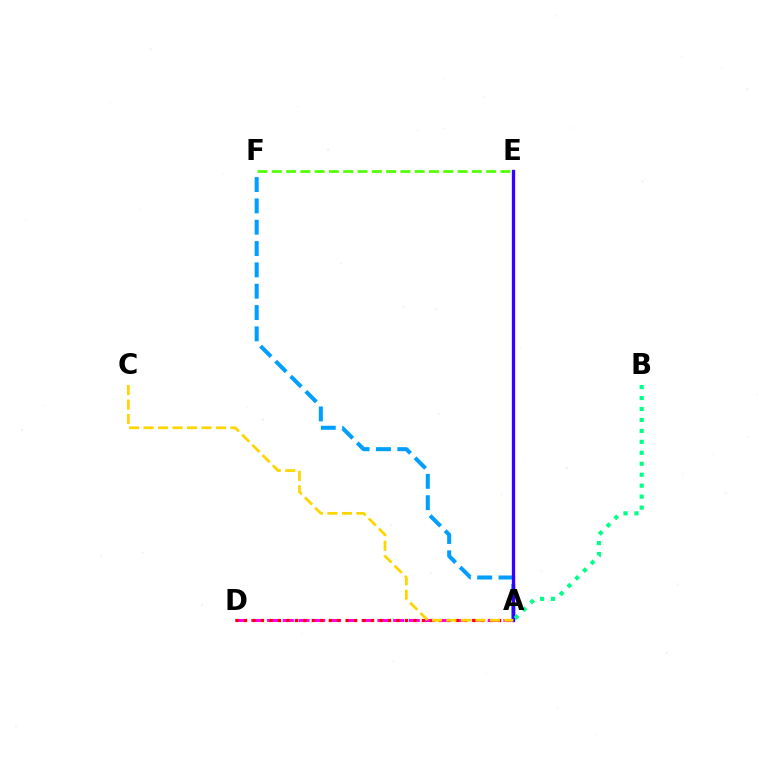{('E', 'F'): [{'color': '#4fff00', 'line_style': 'dashed', 'thickness': 1.94}], ('A', 'F'): [{'color': '#009eff', 'line_style': 'dashed', 'thickness': 2.9}], ('A', 'D'): [{'color': '#ff00ed', 'line_style': 'dashed', 'thickness': 2.14}, {'color': '#ff0000', 'line_style': 'dotted', 'thickness': 2.3}], ('A', 'E'): [{'color': '#3700ff', 'line_style': 'solid', 'thickness': 2.38}], ('A', 'B'): [{'color': '#00ff86', 'line_style': 'dotted', 'thickness': 2.98}], ('A', 'C'): [{'color': '#ffd500', 'line_style': 'dashed', 'thickness': 1.97}]}